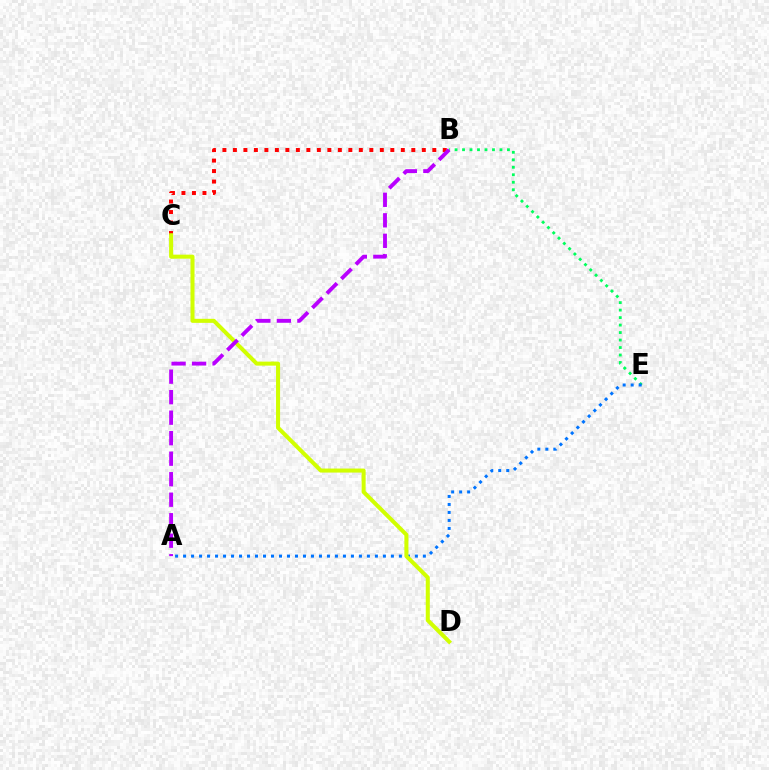{('B', 'C'): [{'color': '#ff0000', 'line_style': 'dotted', 'thickness': 2.85}], ('B', 'E'): [{'color': '#00ff5c', 'line_style': 'dotted', 'thickness': 2.03}], ('A', 'E'): [{'color': '#0074ff', 'line_style': 'dotted', 'thickness': 2.17}], ('C', 'D'): [{'color': '#d1ff00', 'line_style': 'solid', 'thickness': 2.91}], ('A', 'B'): [{'color': '#b900ff', 'line_style': 'dashed', 'thickness': 2.79}]}